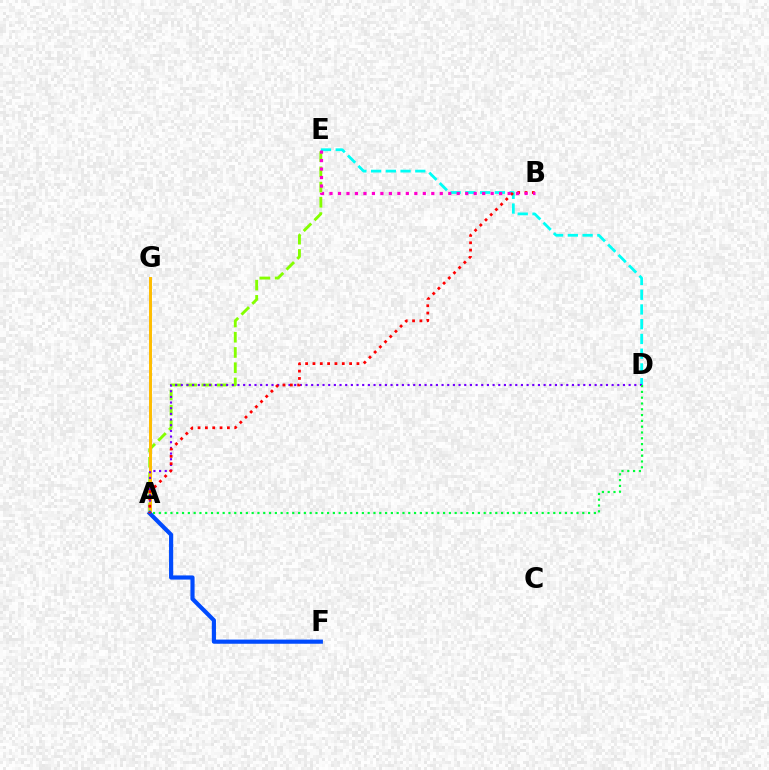{('D', 'E'): [{'color': '#00fff6', 'line_style': 'dashed', 'thickness': 2.0}], ('A', 'E'): [{'color': '#84ff00', 'line_style': 'dashed', 'thickness': 2.07}], ('A', 'G'): [{'color': '#ffbd00', 'line_style': 'solid', 'thickness': 2.13}], ('A', 'D'): [{'color': '#7200ff', 'line_style': 'dotted', 'thickness': 1.54}, {'color': '#00ff39', 'line_style': 'dotted', 'thickness': 1.58}], ('A', 'F'): [{'color': '#004bff', 'line_style': 'solid', 'thickness': 2.99}], ('A', 'B'): [{'color': '#ff0000', 'line_style': 'dotted', 'thickness': 1.99}], ('B', 'E'): [{'color': '#ff00cf', 'line_style': 'dotted', 'thickness': 2.3}]}